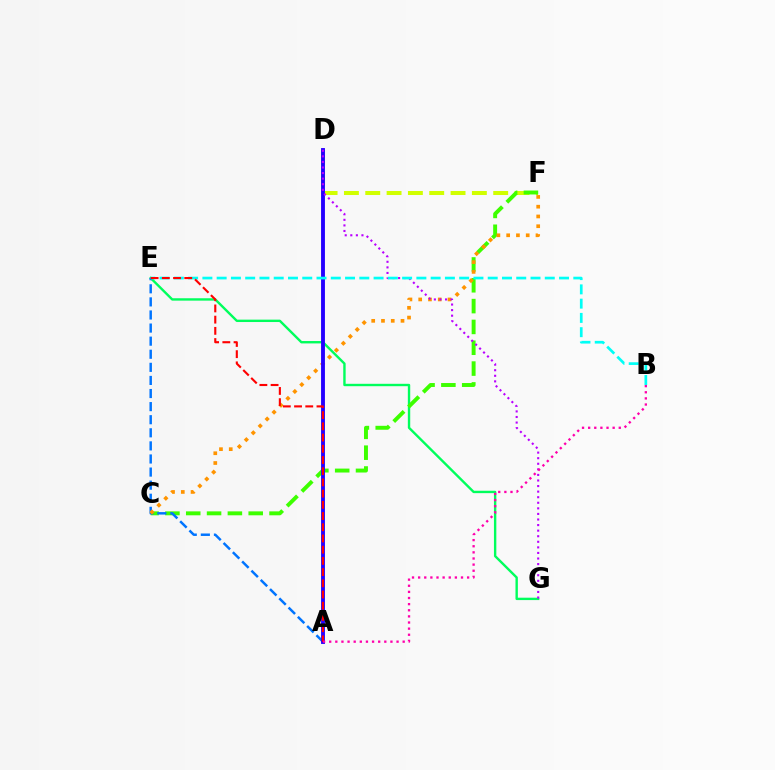{('E', 'G'): [{'color': '#00ff5c', 'line_style': 'solid', 'thickness': 1.72}], ('D', 'F'): [{'color': '#d1ff00', 'line_style': 'dashed', 'thickness': 2.9}], ('C', 'F'): [{'color': '#3dff00', 'line_style': 'dashed', 'thickness': 2.83}, {'color': '#ff9400', 'line_style': 'dotted', 'thickness': 2.65}], ('A', 'E'): [{'color': '#0074ff', 'line_style': 'dashed', 'thickness': 1.78}, {'color': '#ff0000', 'line_style': 'dashed', 'thickness': 1.52}], ('A', 'D'): [{'color': '#2500ff', 'line_style': 'solid', 'thickness': 2.78}], ('D', 'G'): [{'color': '#b900ff', 'line_style': 'dotted', 'thickness': 1.51}], ('B', 'E'): [{'color': '#00fff6', 'line_style': 'dashed', 'thickness': 1.94}], ('A', 'B'): [{'color': '#ff00ac', 'line_style': 'dotted', 'thickness': 1.66}]}